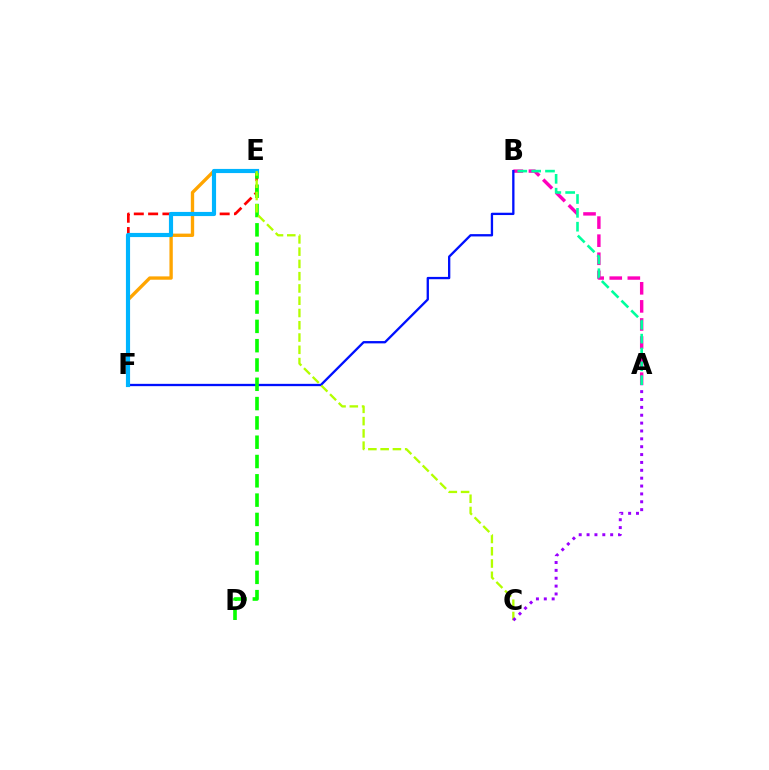{('A', 'B'): [{'color': '#ff00bd', 'line_style': 'dashed', 'thickness': 2.46}, {'color': '#00ff9d', 'line_style': 'dashed', 'thickness': 1.88}], ('E', 'F'): [{'color': '#ff0000', 'line_style': 'dashed', 'thickness': 1.94}, {'color': '#ffa500', 'line_style': 'solid', 'thickness': 2.41}, {'color': '#00b5ff', 'line_style': 'solid', 'thickness': 2.99}], ('B', 'F'): [{'color': '#0010ff', 'line_style': 'solid', 'thickness': 1.67}], ('D', 'E'): [{'color': '#08ff00', 'line_style': 'dashed', 'thickness': 2.62}], ('C', 'E'): [{'color': '#b3ff00', 'line_style': 'dashed', 'thickness': 1.67}], ('A', 'C'): [{'color': '#9b00ff', 'line_style': 'dotted', 'thickness': 2.14}]}